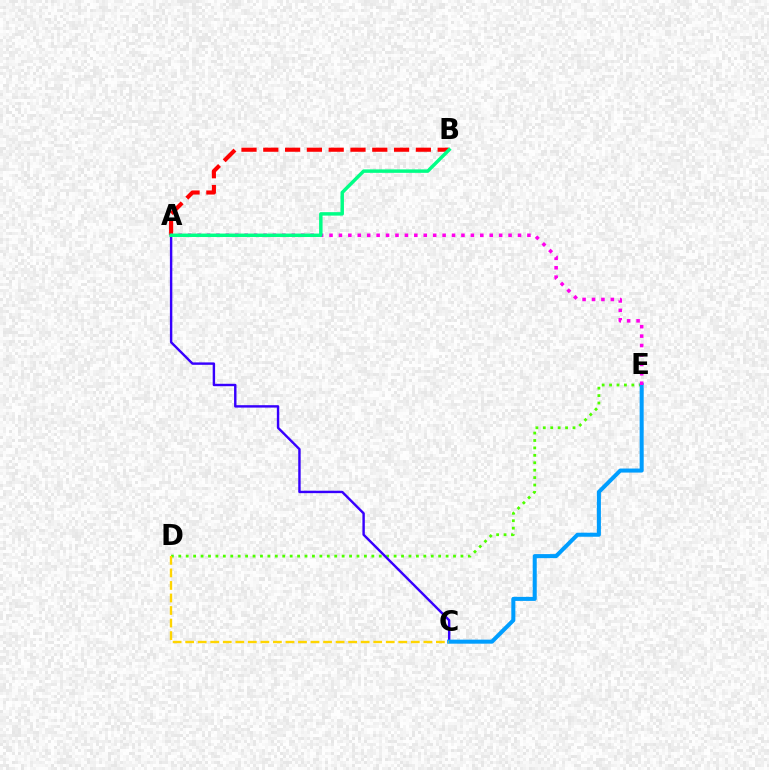{('D', 'E'): [{'color': '#4fff00', 'line_style': 'dotted', 'thickness': 2.02}], ('A', 'B'): [{'color': '#ff0000', 'line_style': 'dashed', 'thickness': 2.96}, {'color': '#00ff86', 'line_style': 'solid', 'thickness': 2.49}], ('A', 'C'): [{'color': '#3700ff', 'line_style': 'solid', 'thickness': 1.74}], ('C', 'E'): [{'color': '#009eff', 'line_style': 'solid', 'thickness': 2.91}], ('A', 'E'): [{'color': '#ff00ed', 'line_style': 'dotted', 'thickness': 2.56}], ('C', 'D'): [{'color': '#ffd500', 'line_style': 'dashed', 'thickness': 1.7}]}